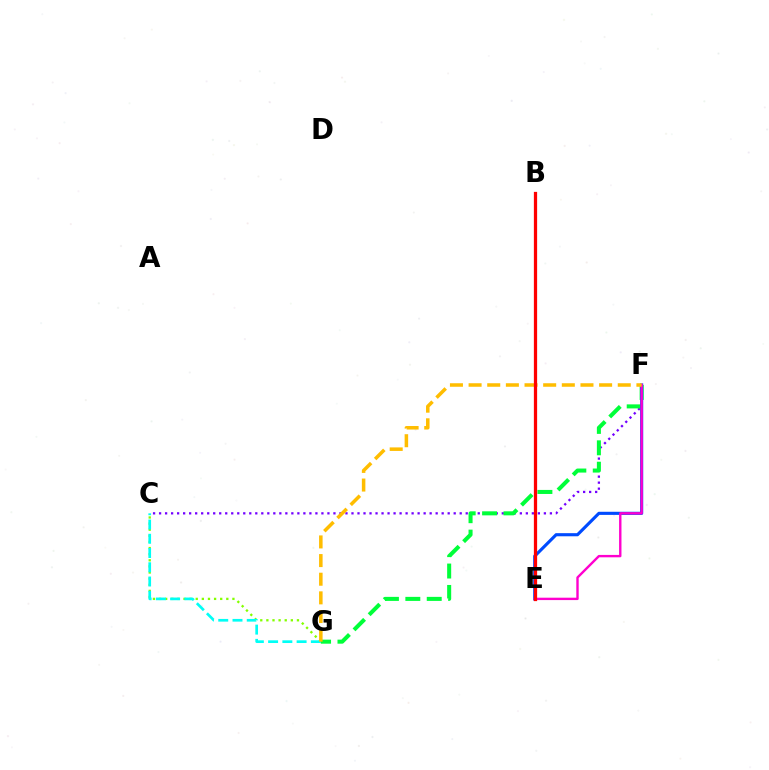{('C', 'F'): [{'color': '#7200ff', 'line_style': 'dotted', 'thickness': 1.63}], ('C', 'G'): [{'color': '#84ff00', 'line_style': 'dotted', 'thickness': 1.66}, {'color': '#00fff6', 'line_style': 'dashed', 'thickness': 1.94}], ('F', 'G'): [{'color': '#00ff39', 'line_style': 'dashed', 'thickness': 2.91}, {'color': '#ffbd00', 'line_style': 'dashed', 'thickness': 2.53}], ('E', 'F'): [{'color': '#004bff', 'line_style': 'solid', 'thickness': 2.25}, {'color': '#ff00cf', 'line_style': 'solid', 'thickness': 1.72}], ('B', 'E'): [{'color': '#ff0000', 'line_style': 'solid', 'thickness': 2.34}]}